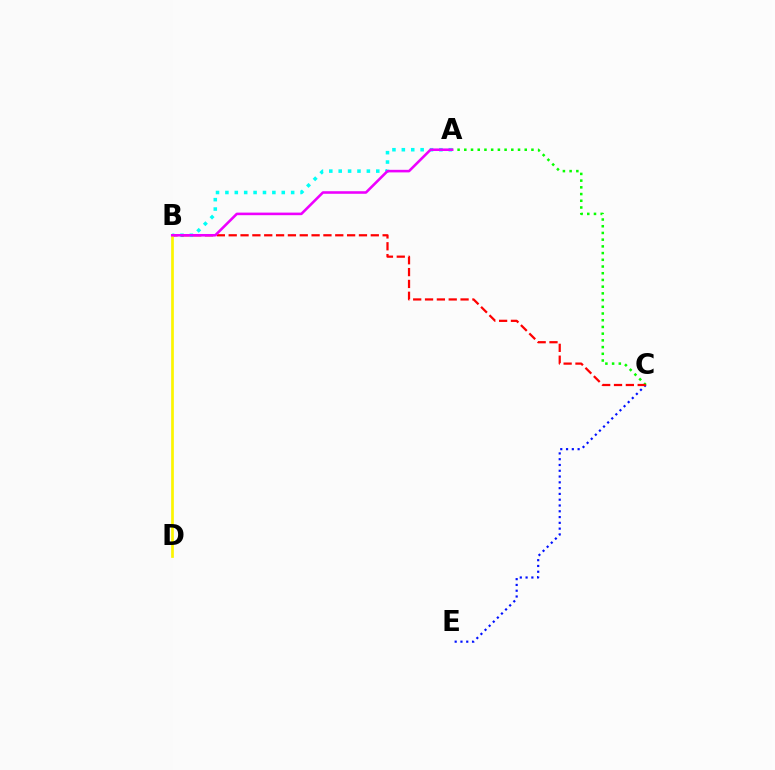{('C', 'E'): [{'color': '#0010ff', 'line_style': 'dotted', 'thickness': 1.57}], ('A', 'C'): [{'color': '#08ff00', 'line_style': 'dotted', 'thickness': 1.82}], ('A', 'B'): [{'color': '#00fff6', 'line_style': 'dotted', 'thickness': 2.55}, {'color': '#ee00ff', 'line_style': 'solid', 'thickness': 1.85}], ('B', 'C'): [{'color': '#ff0000', 'line_style': 'dashed', 'thickness': 1.61}], ('B', 'D'): [{'color': '#fcf500', 'line_style': 'solid', 'thickness': 1.94}]}